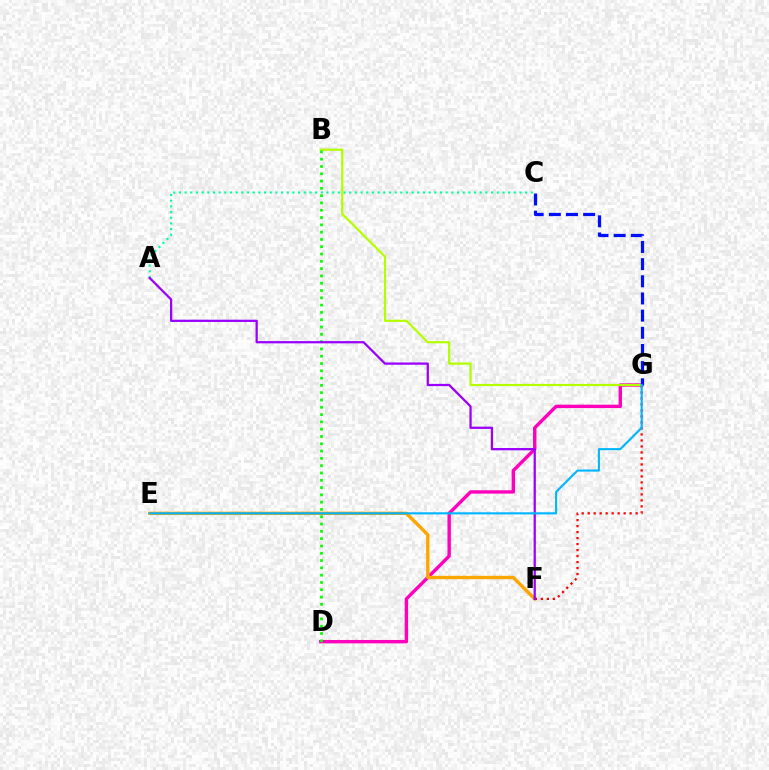{('D', 'G'): [{'color': '#ff00bd', 'line_style': 'solid', 'thickness': 2.44}], ('E', 'F'): [{'color': '#ffa500', 'line_style': 'solid', 'thickness': 2.42}], ('A', 'C'): [{'color': '#00ff9d', 'line_style': 'dotted', 'thickness': 1.54}], ('F', 'G'): [{'color': '#ff0000', 'line_style': 'dotted', 'thickness': 1.63}], ('B', 'G'): [{'color': '#b3ff00', 'line_style': 'solid', 'thickness': 1.59}], ('C', 'G'): [{'color': '#0010ff', 'line_style': 'dashed', 'thickness': 2.33}], ('B', 'D'): [{'color': '#08ff00', 'line_style': 'dotted', 'thickness': 1.98}], ('A', 'F'): [{'color': '#9b00ff', 'line_style': 'solid', 'thickness': 1.63}], ('E', 'G'): [{'color': '#00b5ff', 'line_style': 'solid', 'thickness': 1.52}]}